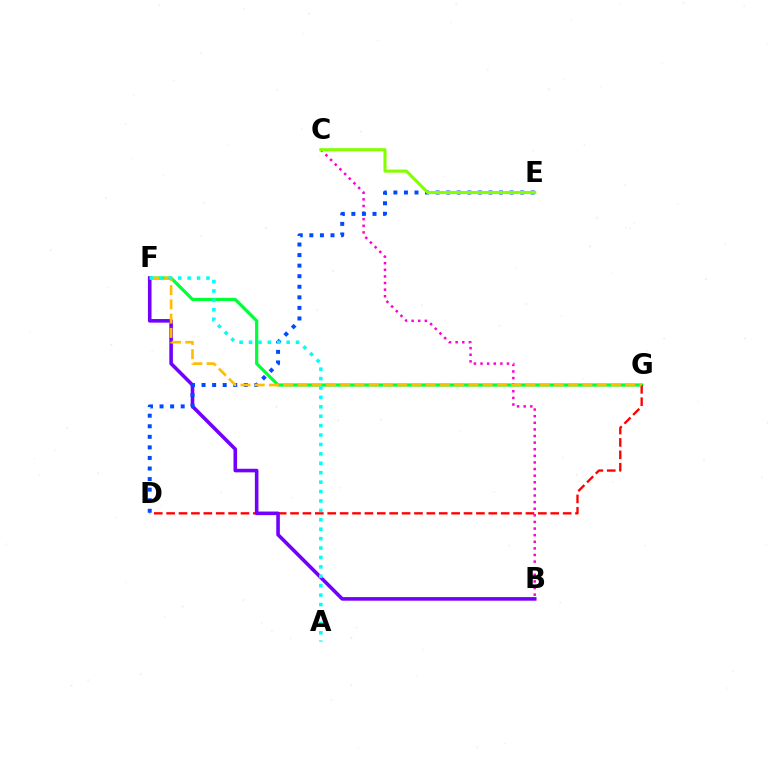{('F', 'G'): [{'color': '#00ff39', 'line_style': 'solid', 'thickness': 2.3}, {'color': '#ffbd00', 'line_style': 'dashed', 'thickness': 1.94}], ('B', 'C'): [{'color': '#ff00cf', 'line_style': 'dotted', 'thickness': 1.8}], ('D', 'G'): [{'color': '#ff0000', 'line_style': 'dashed', 'thickness': 1.68}], ('B', 'F'): [{'color': '#7200ff', 'line_style': 'solid', 'thickness': 2.59}], ('D', 'E'): [{'color': '#004bff', 'line_style': 'dotted', 'thickness': 2.87}], ('A', 'F'): [{'color': '#00fff6', 'line_style': 'dotted', 'thickness': 2.56}], ('C', 'E'): [{'color': '#84ff00', 'line_style': 'solid', 'thickness': 2.23}]}